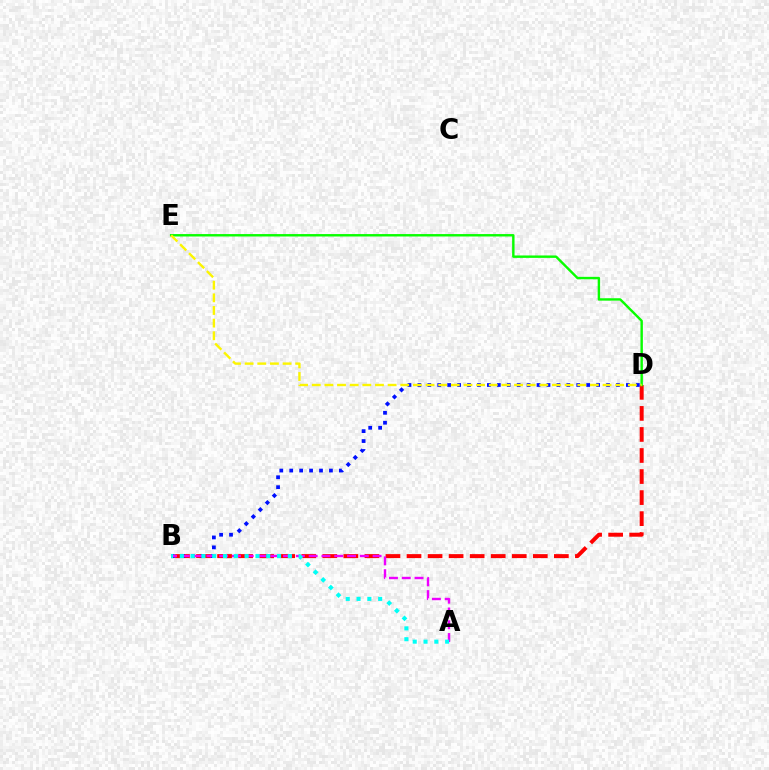{('B', 'D'): [{'color': '#ff0000', 'line_style': 'dashed', 'thickness': 2.86}, {'color': '#0010ff', 'line_style': 'dotted', 'thickness': 2.7}], ('D', 'E'): [{'color': '#08ff00', 'line_style': 'solid', 'thickness': 1.74}, {'color': '#fcf500', 'line_style': 'dashed', 'thickness': 1.72}], ('A', 'B'): [{'color': '#ee00ff', 'line_style': 'dashed', 'thickness': 1.74}, {'color': '#00fff6', 'line_style': 'dotted', 'thickness': 2.93}]}